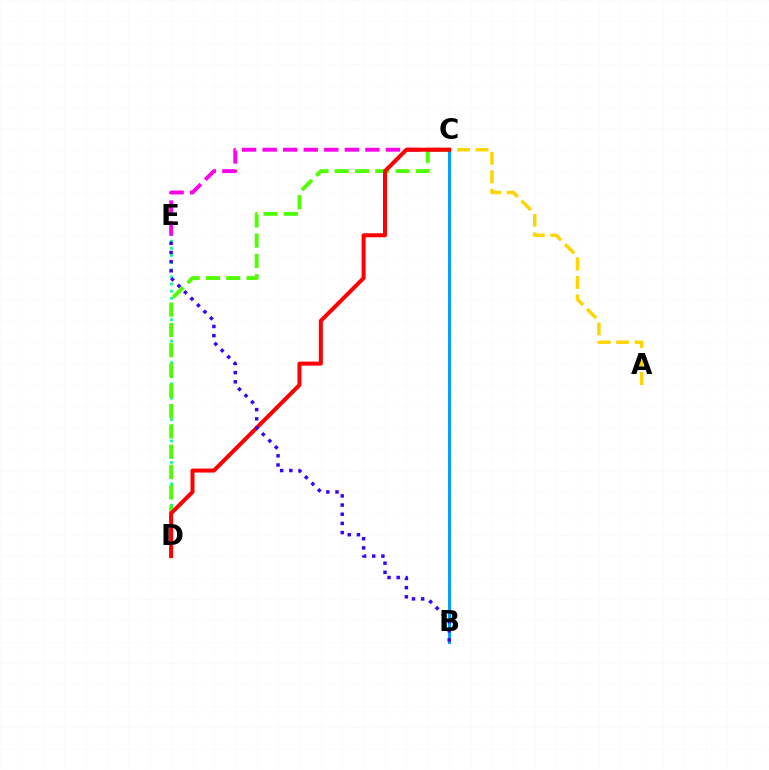{('D', 'E'): [{'color': '#00ff86', 'line_style': 'dotted', 'thickness': 1.94}], ('A', 'C'): [{'color': '#ffd500', 'line_style': 'dashed', 'thickness': 2.51}], ('C', 'E'): [{'color': '#ff00ed', 'line_style': 'dashed', 'thickness': 2.79}], ('C', 'D'): [{'color': '#4fff00', 'line_style': 'dashed', 'thickness': 2.76}, {'color': '#ff0000', 'line_style': 'solid', 'thickness': 2.88}], ('B', 'C'): [{'color': '#009eff', 'line_style': 'solid', 'thickness': 2.1}], ('B', 'E'): [{'color': '#3700ff', 'line_style': 'dotted', 'thickness': 2.49}]}